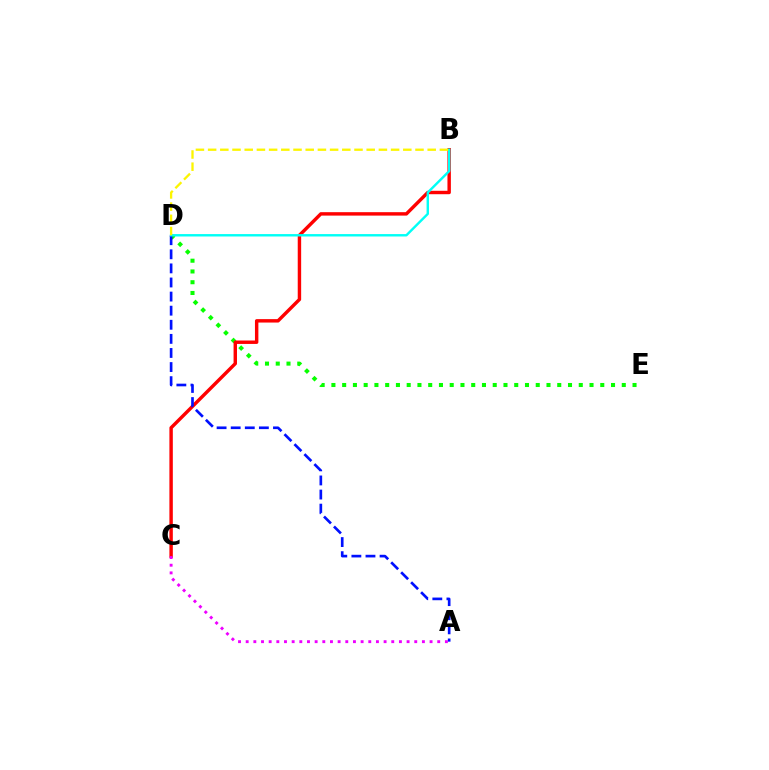{('D', 'E'): [{'color': '#08ff00', 'line_style': 'dotted', 'thickness': 2.92}], ('B', 'C'): [{'color': '#ff0000', 'line_style': 'solid', 'thickness': 2.47}], ('A', 'C'): [{'color': '#ee00ff', 'line_style': 'dotted', 'thickness': 2.08}], ('A', 'D'): [{'color': '#0010ff', 'line_style': 'dashed', 'thickness': 1.91}], ('B', 'D'): [{'color': '#00fff6', 'line_style': 'solid', 'thickness': 1.73}, {'color': '#fcf500', 'line_style': 'dashed', 'thickness': 1.66}]}